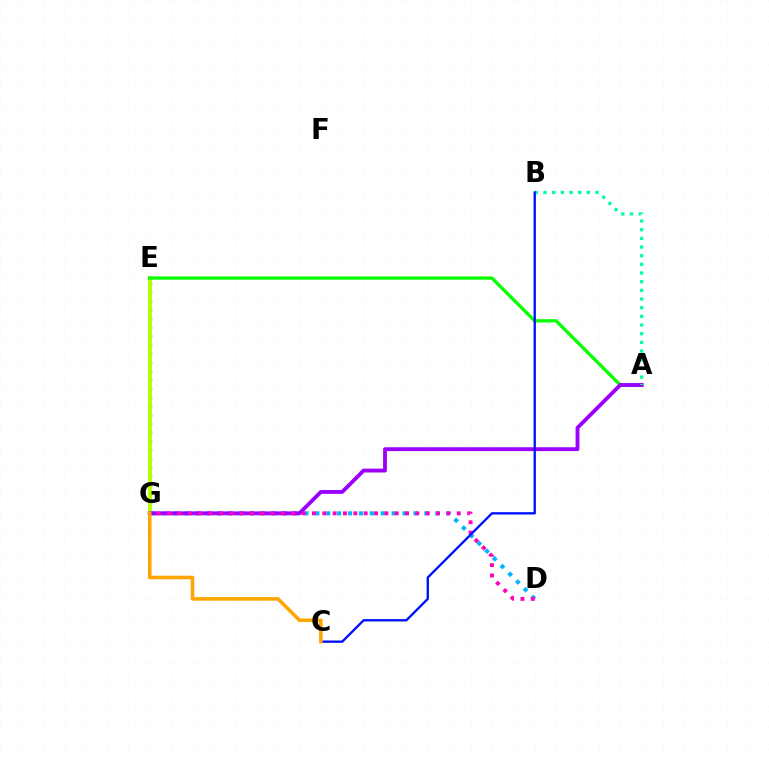{('E', 'G'): [{'color': '#ff0000', 'line_style': 'dotted', 'thickness': 2.38}, {'color': '#b3ff00', 'line_style': 'solid', 'thickness': 2.78}], ('D', 'G'): [{'color': '#00b5ff', 'line_style': 'dotted', 'thickness': 2.96}, {'color': '#ff00bd', 'line_style': 'dotted', 'thickness': 2.81}], ('A', 'E'): [{'color': '#08ff00', 'line_style': 'solid', 'thickness': 2.38}], ('A', 'G'): [{'color': '#9b00ff', 'line_style': 'solid', 'thickness': 2.77}], ('A', 'B'): [{'color': '#00ff9d', 'line_style': 'dotted', 'thickness': 2.35}], ('B', 'C'): [{'color': '#0010ff', 'line_style': 'solid', 'thickness': 1.69}], ('C', 'G'): [{'color': '#ffa500', 'line_style': 'solid', 'thickness': 2.56}]}